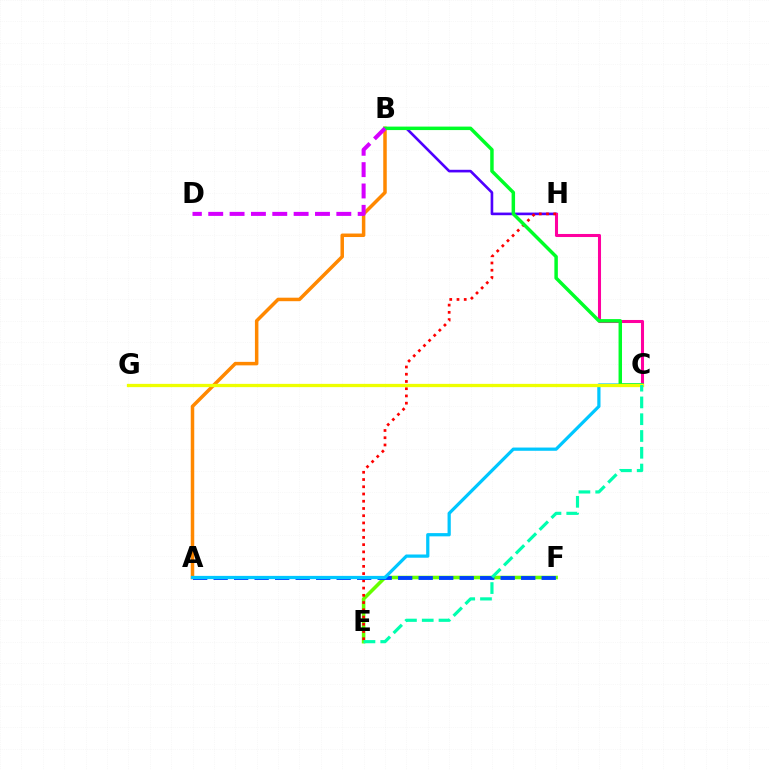{('B', 'H'): [{'color': '#4f00ff', 'line_style': 'solid', 'thickness': 1.9}], ('A', 'B'): [{'color': '#ff8800', 'line_style': 'solid', 'thickness': 2.52}], ('E', 'F'): [{'color': '#66ff00', 'line_style': 'solid', 'thickness': 2.56}], ('C', 'H'): [{'color': '#ff00a0', 'line_style': 'solid', 'thickness': 2.2}], ('E', 'H'): [{'color': '#ff0000', 'line_style': 'dotted', 'thickness': 1.97}], ('A', 'F'): [{'color': '#003fff', 'line_style': 'dashed', 'thickness': 2.79}], ('A', 'C'): [{'color': '#00c7ff', 'line_style': 'solid', 'thickness': 2.33}], ('B', 'C'): [{'color': '#00ff27', 'line_style': 'solid', 'thickness': 2.5}], ('B', 'D'): [{'color': '#d600ff', 'line_style': 'dashed', 'thickness': 2.9}], ('C', 'G'): [{'color': '#eeff00', 'line_style': 'solid', 'thickness': 2.36}], ('C', 'E'): [{'color': '#00ffaf', 'line_style': 'dashed', 'thickness': 2.28}]}